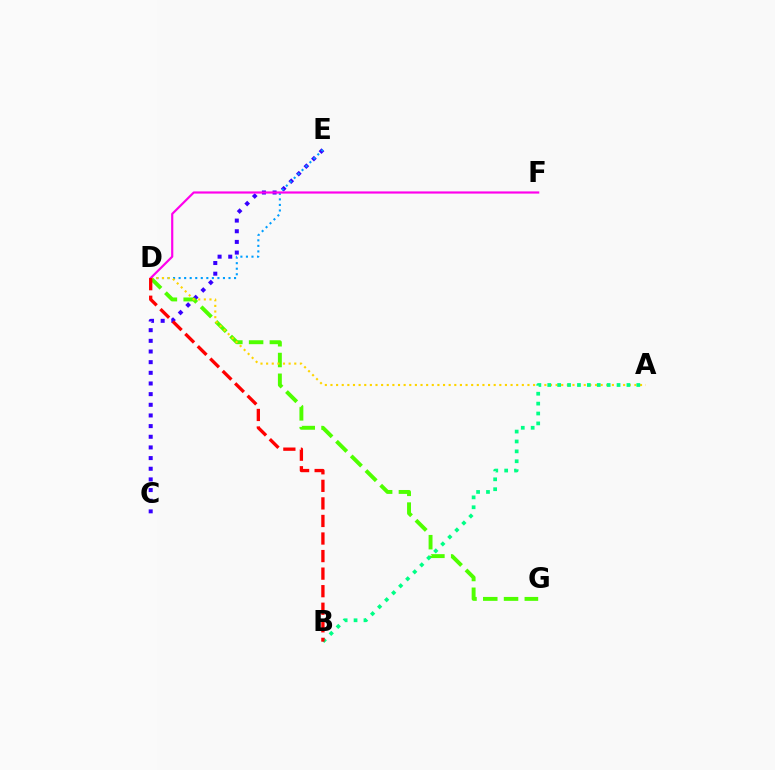{('C', 'E'): [{'color': '#3700ff', 'line_style': 'dotted', 'thickness': 2.9}], ('D', 'E'): [{'color': '#009eff', 'line_style': 'dotted', 'thickness': 1.51}], ('D', 'G'): [{'color': '#4fff00', 'line_style': 'dashed', 'thickness': 2.82}], ('A', 'D'): [{'color': '#ffd500', 'line_style': 'dotted', 'thickness': 1.53}], ('A', 'B'): [{'color': '#00ff86', 'line_style': 'dotted', 'thickness': 2.69}], ('D', 'F'): [{'color': '#ff00ed', 'line_style': 'solid', 'thickness': 1.56}], ('B', 'D'): [{'color': '#ff0000', 'line_style': 'dashed', 'thickness': 2.39}]}